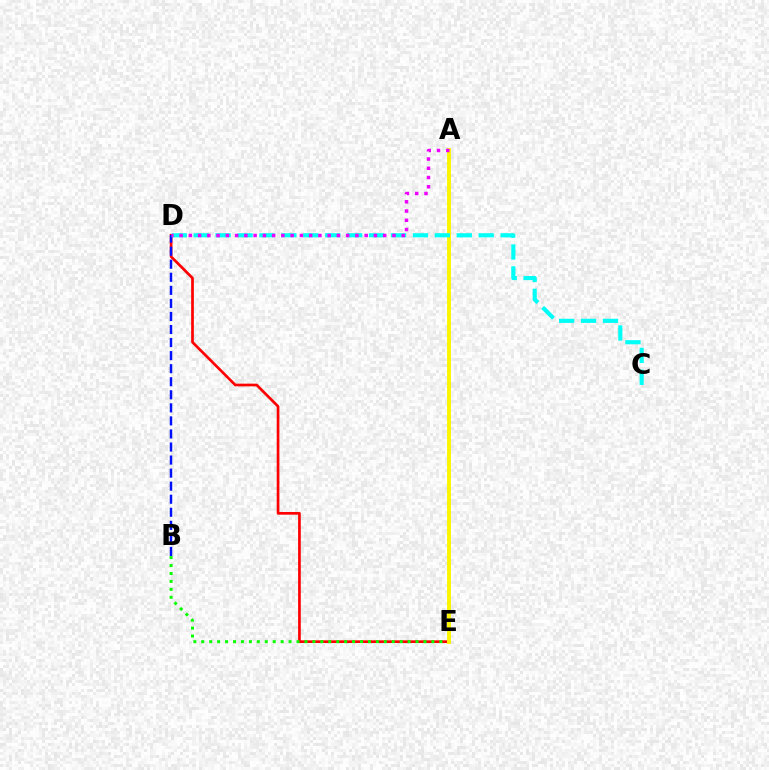{('D', 'E'): [{'color': '#ff0000', 'line_style': 'solid', 'thickness': 1.94}], ('B', 'E'): [{'color': '#08ff00', 'line_style': 'dotted', 'thickness': 2.16}], ('B', 'D'): [{'color': '#0010ff', 'line_style': 'dashed', 'thickness': 1.77}], ('A', 'E'): [{'color': '#fcf500', 'line_style': 'solid', 'thickness': 2.8}], ('C', 'D'): [{'color': '#00fff6', 'line_style': 'dashed', 'thickness': 2.98}], ('A', 'D'): [{'color': '#ee00ff', 'line_style': 'dotted', 'thickness': 2.51}]}